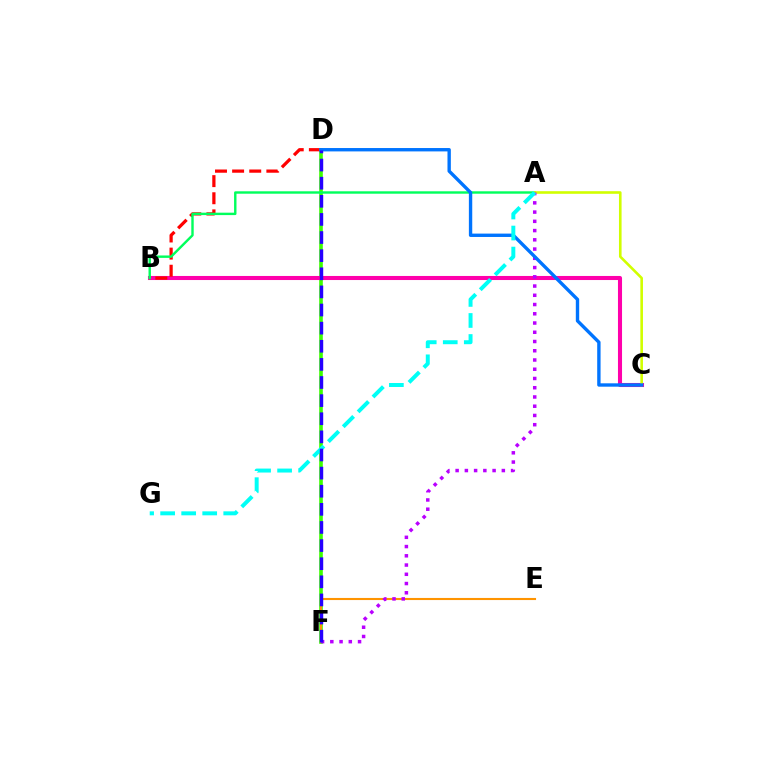{('D', 'F'): [{'color': '#3dff00', 'line_style': 'solid', 'thickness': 2.61}, {'color': '#2500ff', 'line_style': 'dashed', 'thickness': 2.46}], ('B', 'C'): [{'color': '#ff00ac', 'line_style': 'solid', 'thickness': 2.93}], ('B', 'D'): [{'color': '#ff0000', 'line_style': 'dashed', 'thickness': 2.33}], ('A', 'B'): [{'color': '#00ff5c', 'line_style': 'solid', 'thickness': 1.74}], ('E', 'F'): [{'color': '#ff9400', 'line_style': 'solid', 'thickness': 1.52}], ('A', 'C'): [{'color': '#d1ff00', 'line_style': 'solid', 'thickness': 1.88}], ('A', 'F'): [{'color': '#b900ff', 'line_style': 'dotted', 'thickness': 2.51}], ('C', 'D'): [{'color': '#0074ff', 'line_style': 'solid', 'thickness': 2.43}], ('A', 'G'): [{'color': '#00fff6', 'line_style': 'dashed', 'thickness': 2.86}]}